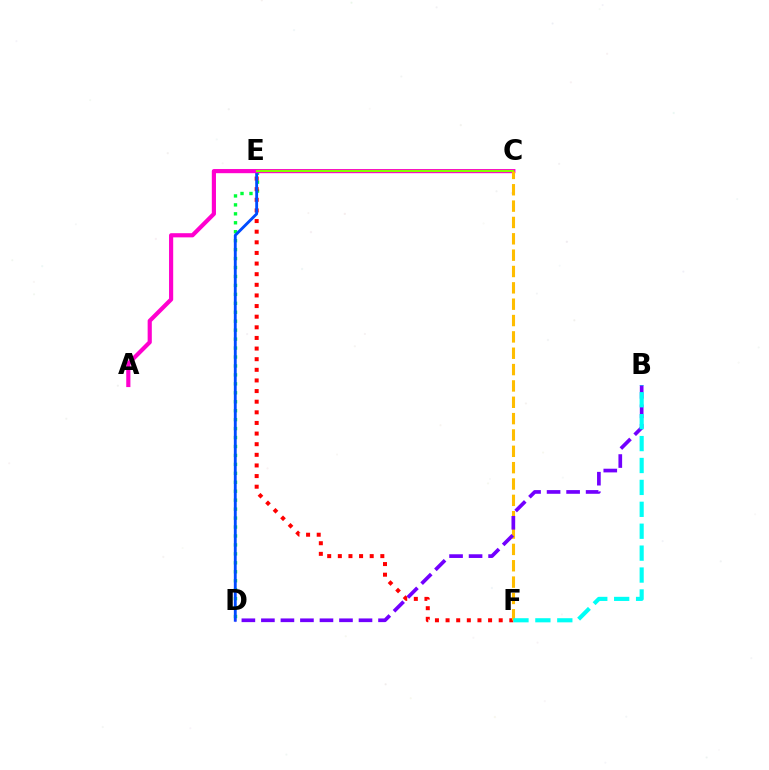{('D', 'E'): [{'color': '#00ff39', 'line_style': 'dotted', 'thickness': 2.43}, {'color': '#004bff', 'line_style': 'solid', 'thickness': 2.06}], ('E', 'F'): [{'color': '#ff0000', 'line_style': 'dotted', 'thickness': 2.89}], ('A', 'C'): [{'color': '#ff00cf', 'line_style': 'solid', 'thickness': 3.0}], ('C', 'E'): [{'color': '#84ff00', 'line_style': 'solid', 'thickness': 1.53}], ('C', 'F'): [{'color': '#ffbd00', 'line_style': 'dashed', 'thickness': 2.22}], ('B', 'D'): [{'color': '#7200ff', 'line_style': 'dashed', 'thickness': 2.65}], ('B', 'F'): [{'color': '#00fff6', 'line_style': 'dashed', 'thickness': 2.98}]}